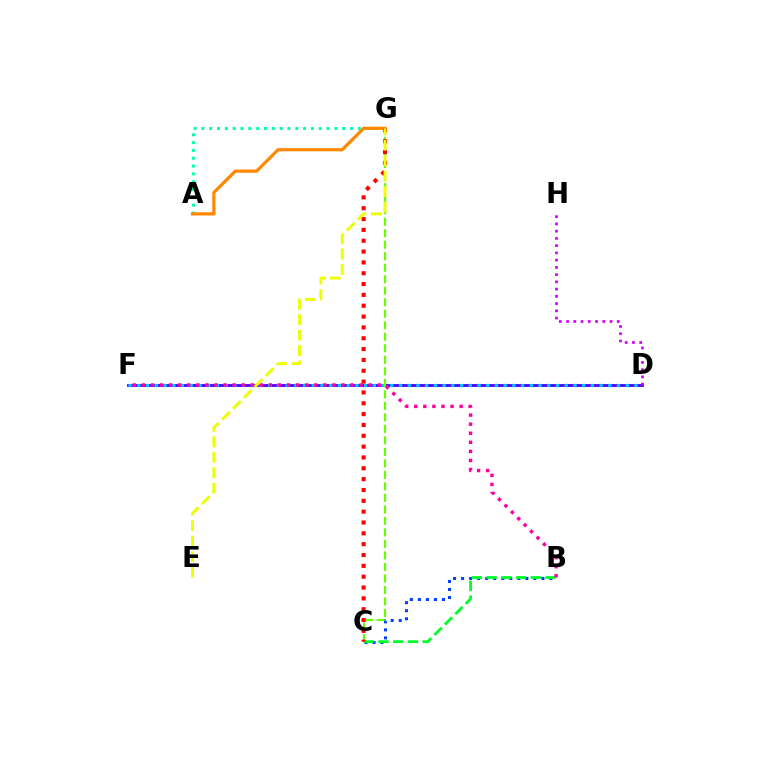{('D', 'F'): [{'color': '#4f00ff', 'line_style': 'solid', 'thickness': 2.02}, {'color': '#00c7ff', 'line_style': 'dotted', 'thickness': 2.37}], ('A', 'G'): [{'color': '#00ffaf', 'line_style': 'dotted', 'thickness': 2.13}, {'color': '#ff8800', 'line_style': 'solid', 'thickness': 2.31}], ('D', 'H'): [{'color': '#d600ff', 'line_style': 'dotted', 'thickness': 1.97}], ('B', 'C'): [{'color': '#003fff', 'line_style': 'dotted', 'thickness': 2.18}, {'color': '#00ff27', 'line_style': 'dashed', 'thickness': 2.0}], ('C', 'G'): [{'color': '#66ff00', 'line_style': 'dashed', 'thickness': 1.56}, {'color': '#ff0000', 'line_style': 'dotted', 'thickness': 2.94}], ('B', 'F'): [{'color': '#ff00a0', 'line_style': 'dotted', 'thickness': 2.46}], ('E', 'G'): [{'color': '#eeff00', 'line_style': 'dashed', 'thickness': 2.1}]}